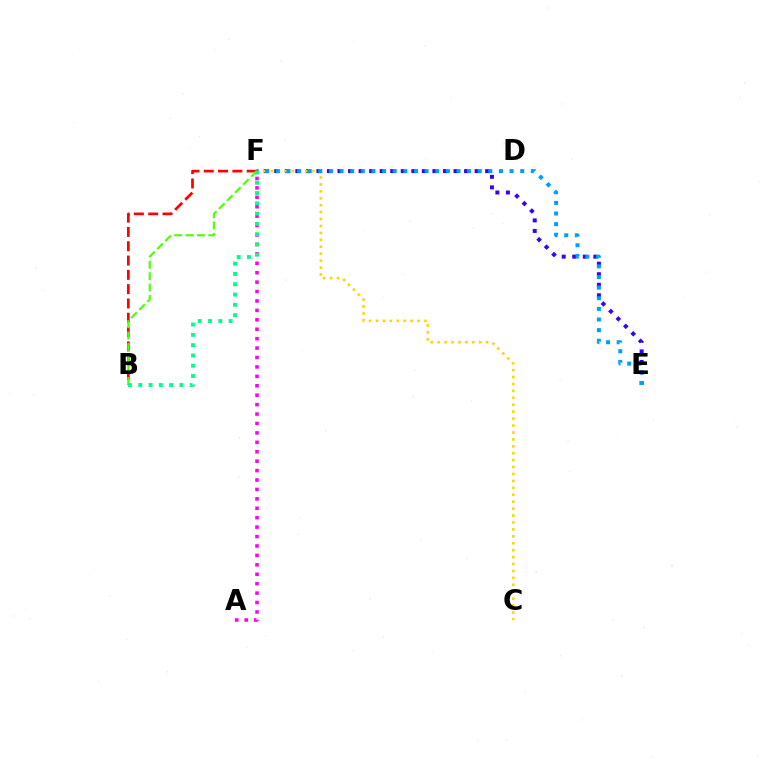{('B', 'F'): [{'color': '#ff0000', 'line_style': 'dashed', 'thickness': 1.94}, {'color': '#4fff00', 'line_style': 'dashed', 'thickness': 1.54}, {'color': '#00ff86', 'line_style': 'dotted', 'thickness': 2.8}], ('E', 'F'): [{'color': '#3700ff', 'line_style': 'dotted', 'thickness': 2.86}, {'color': '#009eff', 'line_style': 'dotted', 'thickness': 2.89}], ('C', 'F'): [{'color': '#ffd500', 'line_style': 'dotted', 'thickness': 1.88}], ('A', 'F'): [{'color': '#ff00ed', 'line_style': 'dotted', 'thickness': 2.56}]}